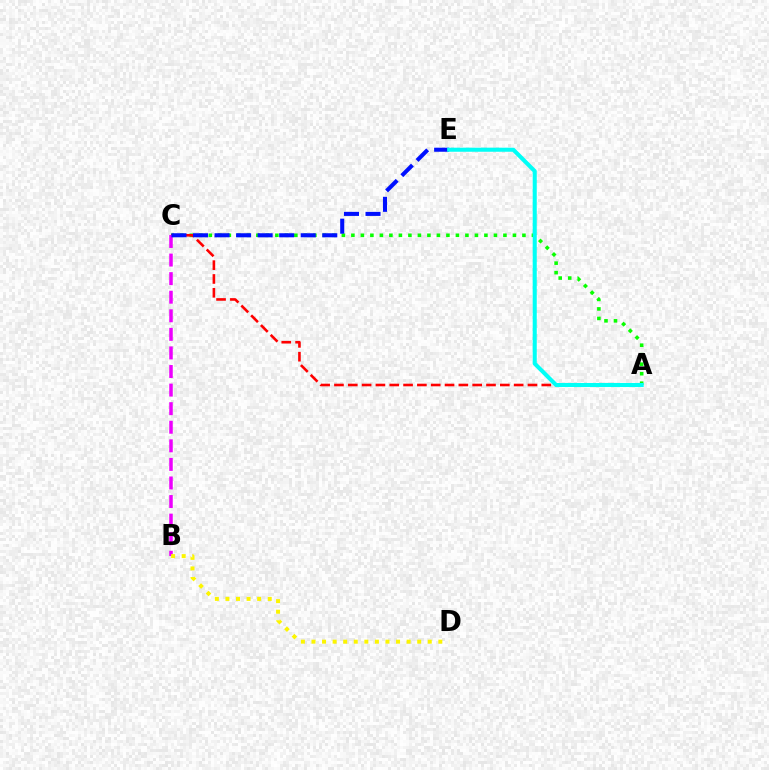{('A', 'C'): [{'color': '#08ff00', 'line_style': 'dotted', 'thickness': 2.58}, {'color': '#ff0000', 'line_style': 'dashed', 'thickness': 1.88}], ('B', 'C'): [{'color': '#ee00ff', 'line_style': 'dashed', 'thickness': 2.52}], ('C', 'E'): [{'color': '#0010ff', 'line_style': 'dashed', 'thickness': 2.93}], ('B', 'D'): [{'color': '#fcf500', 'line_style': 'dotted', 'thickness': 2.87}], ('A', 'E'): [{'color': '#00fff6', 'line_style': 'solid', 'thickness': 2.92}]}